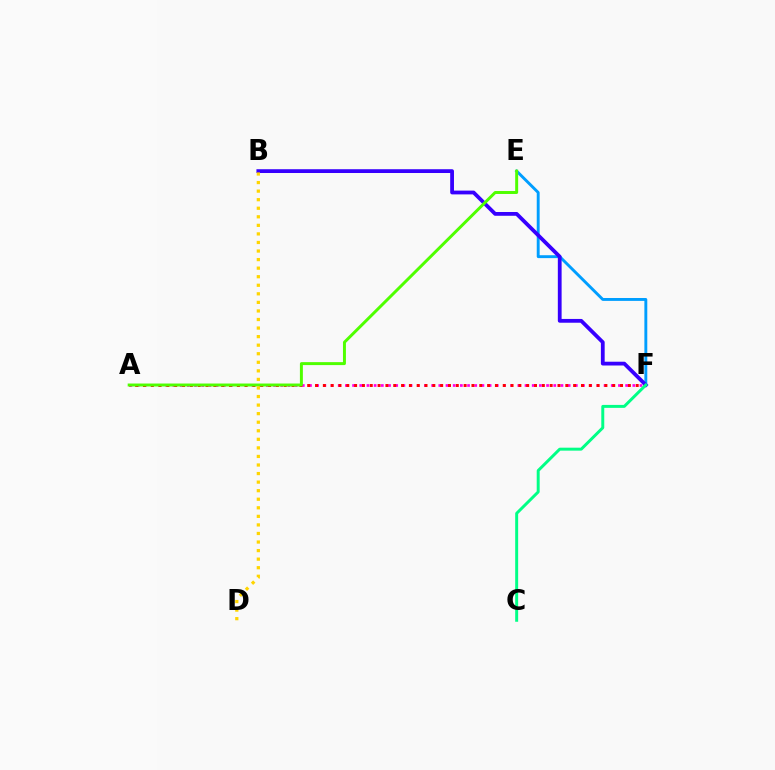{('E', 'F'): [{'color': '#009eff', 'line_style': 'solid', 'thickness': 2.09}], ('A', 'F'): [{'color': '#ff00ed', 'line_style': 'dotted', 'thickness': 1.95}, {'color': '#ff0000', 'line_style': 'dotted', 'thickness': 2.13}], ('B', 'F'): [{'color': '#3700ff', 'line_style': 'solid', 'thickness': 2.73}], ('A', 'E'): [{'color': '#4fff00', 'line_style': 'solid', 'thickness': 2.13}], ('C', 'F'): [{'color': '#00ff86', 'line_style': 'solid', 'thickness': 2.13}], ('B', 'D'): [{'color': '#ffd500', 'line_style': 'dotted', 'thickness': 2.33}]}